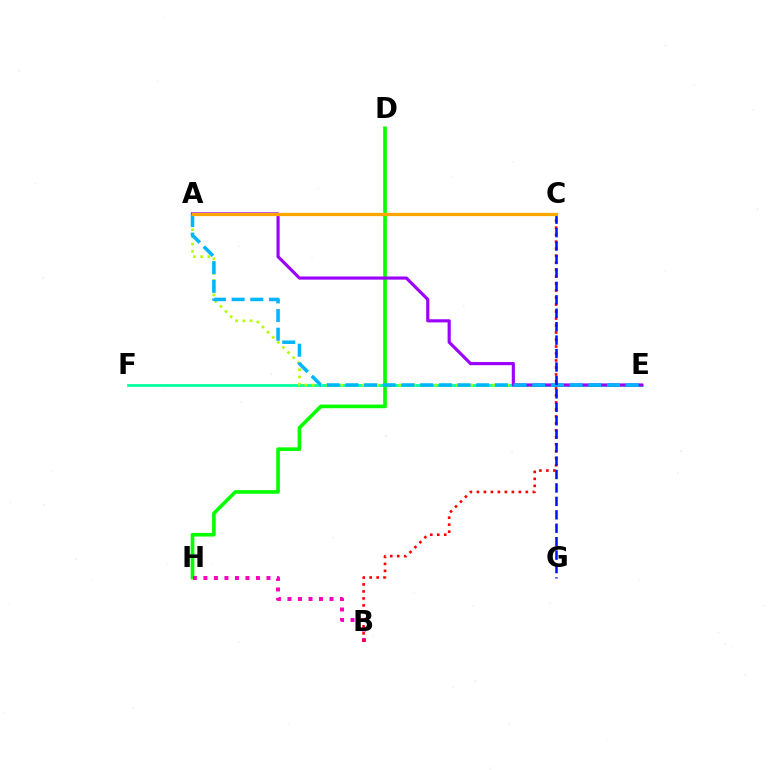{('E', 'F'): [{'color': '#00ff9d', 'line_style': 'solid', 'thickness': 1.99}], ('D', 'H'): [{'color': '#08ff00', 'line_style': 'solid', 'thickness': 2.63}], ('A', 'E'): [{'color': '#b3ff00', 'line_style': 'dotted', 'thickness': 1.96}, {'color': '#9b00ff', 'line_style': 'solid', 'thickness': 2.26}, {'color': '#00b5ff', 'line_style': 'dashed', 'thickness': 2.54}], ('B', 'H'): [{'color': '#ff00bd', 'line_style': 'dotted', 'thickness': 2.85}], ('B', 'C'): [{'color': '#ff0000', 'line_style': 'dotted', 'thickness': 1.9}], ('C', 'G'): [{'color': '#0010ff', 'line_style': 'dashed', 'thickness': 1.83}], ('A', 'C'): [{'color': '#ffa500', 'line_style': 'solid', 'thickness': 2.34}]}